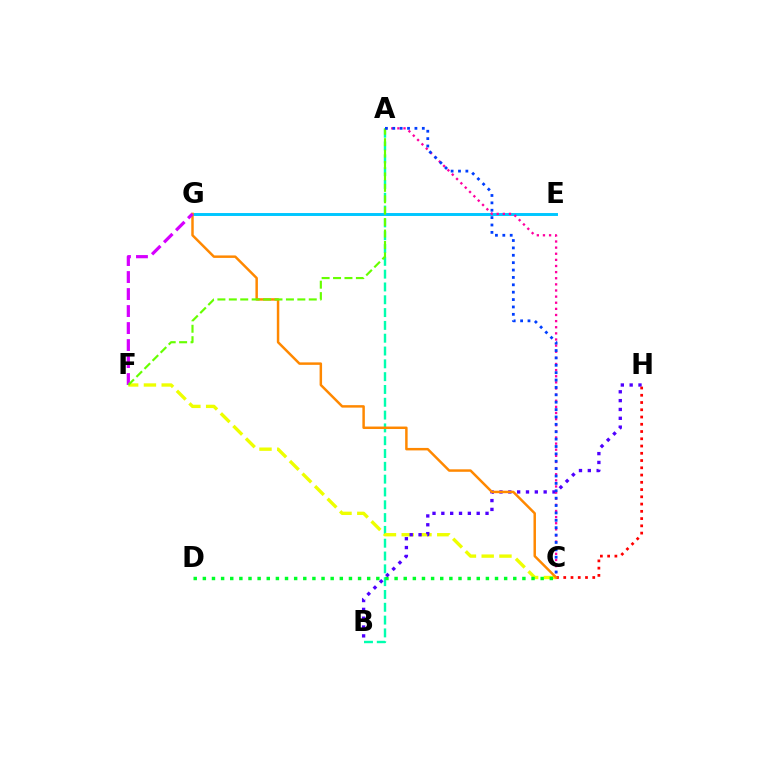{('A', 'B'): [{'color': '#00ffaf', 'line_style': 'dashed', 'thickness': 1.74}], ('E', 'G'): [{'color': '#00c7ff', 'line_style': 'solid', 'thickness': 2.12}], ('C', 'F'): [{'color': '#eeff00', 'line_style': 'dashed', 'thickness': 2.41}], ('C', 'D'): [{'color': '#00ff27', 'line_style': 'dotted', 'thickness': 2.48}], ('B', 'H'): [{'color': '#4f00ff', 'line_style': 'dotted', 'thickness': 2.4}], ('C', 'H'): [{'color': '#ff0000', 'line_style': 'dotted', 'thickness': 1.97}], ('A', 'C'): [{'color': '#ff00a0', 'line_style': 'dotted', 'thickness': 1.66}, {'color': '#003fff', 'line_style': 'dotted', 'thickness': 2.01}], ('C', 'G'): [{'color': '#ff8800', 'line_style': 'solid', 'thickness': 1.78}], ('F', 'G'): [{'color': '#d600ff', 'line_style': 'dashed', 'thickness': 2.31}], ('A', 'F'): [{'color': '#66ff00', 'line_style': 'dashed', 'thickness': 1.55}]}